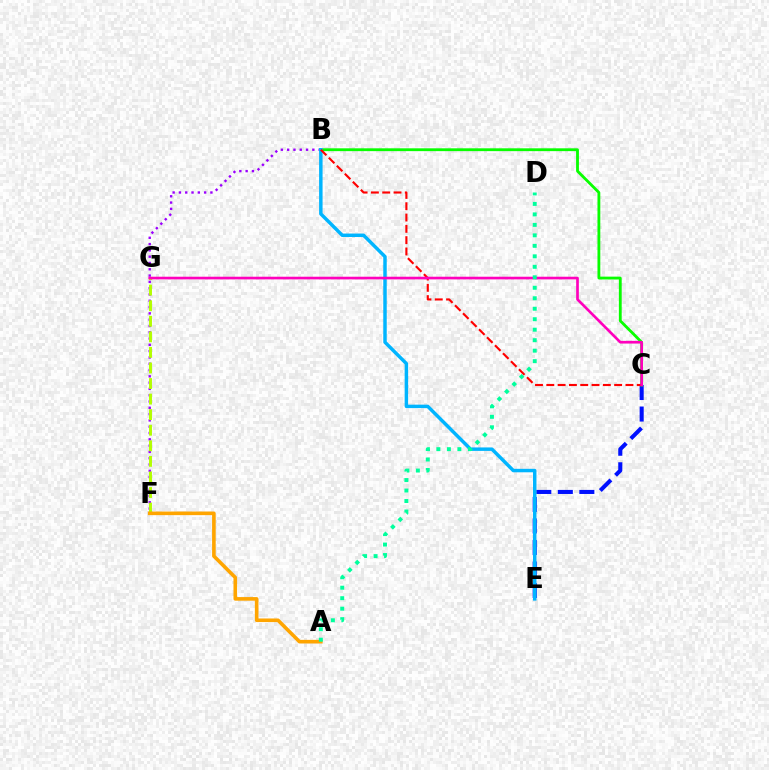{('C', 'E'): [{'color': '#0010ff', 'line_style': 'dashed', 'thickness': 2.92}], ('B', 'F'): [{'color': '#9b00ff', 'line_style': 'dotted', 'thickness': 1.71}], ('F', 'G'): [{'color': '#b3ff00', 'line_style': 'dashed', 'thickness': 2.11}], ('B', 'C'): [{'color': '#08ff00', 'line_style': 'solid', 'thickness': 2.04}, {'color': '#ff0000', 'line_style': 'dashed', 'thickness': 1.54}], ('B', 'E'): [{'color': '#00b5ff', 'line_style': 'solid', 'thickness': 2.5}], ('A', 'F'): [{'color': '#ffa500', 'line_style': 'solid', 'thickness': 2.6}], ('C', 'G'): [{'color': '#ff00bd', 'line_style': 'solid', 'thickness': 1.92}], ('A', 'D'): [{'color': '#00ff9d', 'line_style': 'dotted', 'thickness': 2.85}]}